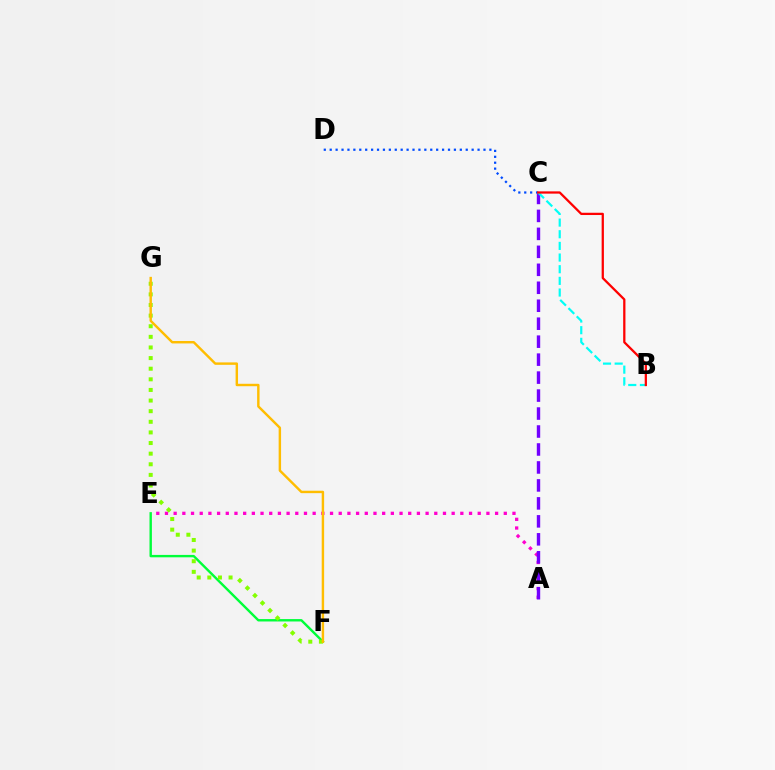{('A', 'E'): [{'color': '#ff00cf', 'line_style': 'dotted', 'thickness': 2.36}], ('E', 'F'): [{'color': '#00ff39', 'line_style': 'solid', 'thickness': 1.73}], ('C', 'D'): [{'color': '#004bff', 'line_style': 'dotted', 'thickness': 1.61}], ('A', 'C'): [{'color': '#7200ff', 'line_style': 'dashed', 'thickness': 2.44}], ('B', 'C'): [{'color': '#00fff6', 'line_style': 'dashed', 'thickness': 1.58}, {'color': '#ff0000', 'line_style': 'solid', 'thickness': 1.63}], ('F', 'G'): [{'color': '#84ff00', 'line_style': 'dotted', 'thickness': 2.89}, {'color': '#ffbd00', 'line_style': 'solid', 'thickness': 1.75}]}